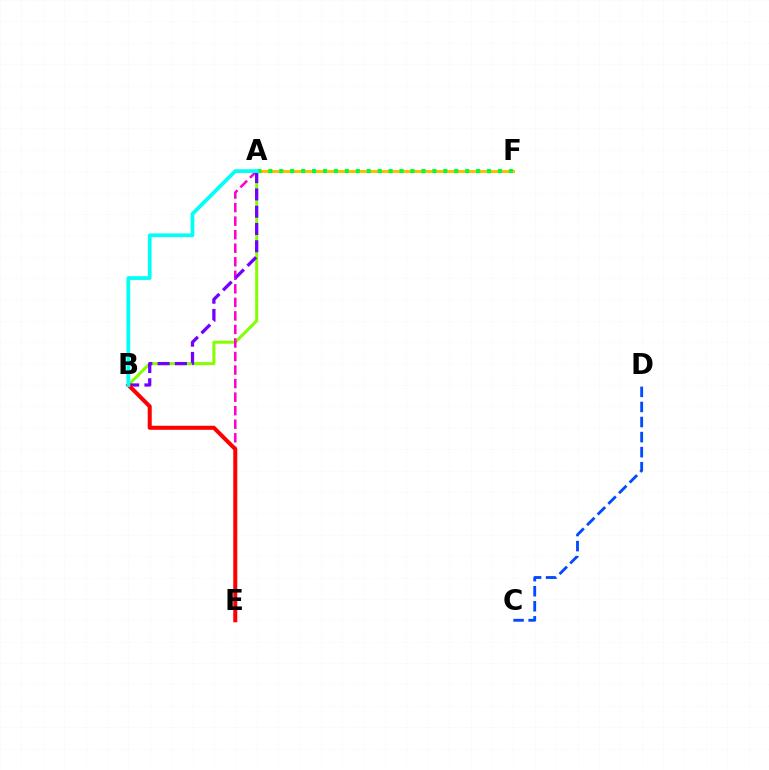{('A', 'F'): [{'color': '#ffbd00', 'line_style': 'solid', 'thickness': 2.16}, {'color': '#00ff39', 'line_style': 'dotted', 'thickness': 2.97}], ('A', 'B'): [{'color': '#84ff00', 'line_style': 'solid', 'thickness': 2.16}, {'color': '#7200ff', 'line_style': 'dashed', 'thickness': 2.35}, {'color': '#00fff6', 'line_style': 'solid', 'thickness': 2.7}], ('C', 'D'): [{'color': '#004bff', 'line_style': 'dashed', 'thickness': 2.05}], ('A', 'E'): [{'color': '#ff00cf', 'line_style': 'dashed', 'thickness': 1.84}], ('B', 'E'): [{'color': '#ff0000', 'line_style': 'solid', 'thickness': 2.9}]}